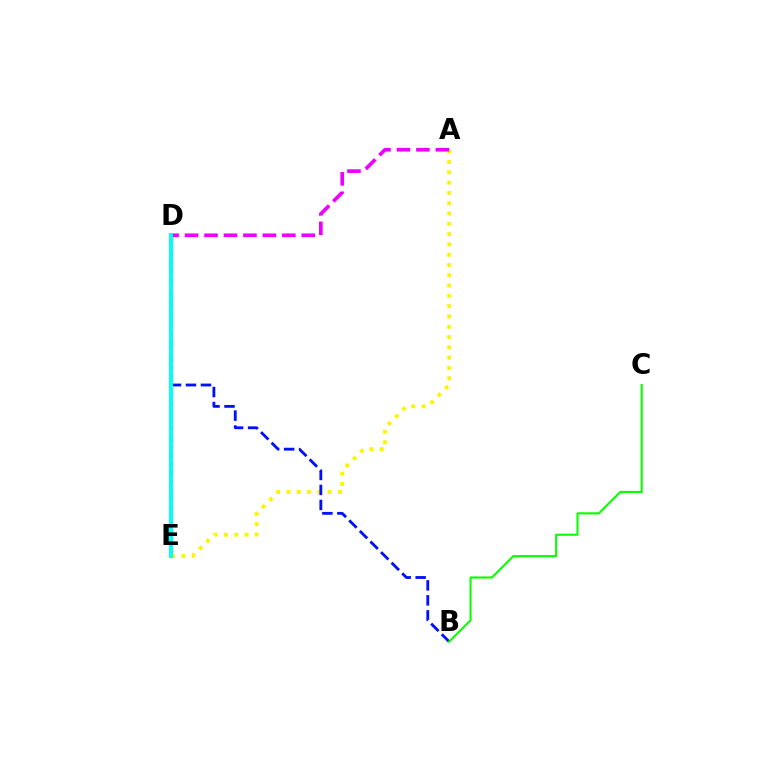{('A', 'E'): [{'color': '#fcf500', 'line_style': 'dotted', 'thickness': 2.8}], ('D', 'E'): [{'color': '#ff0000', 'line_style': 'dotted', 'thickness': 2.37}, {'color': '#00fff6', 'line_style': 'solid', 'thickness': 2.86}], ('B', 'D'): [{'color': '#0010ff', 'line_style': 'dashed', 'thickness': 2.04}], ('A', 'D'): [{'color': '#ee00ff', 'line_style': 'dashed', 'thickness': 2.64}], ('B', 'C'): [{'color': '#08ff00', 'line_style': 'solid', 'thickness': 1.51}]}